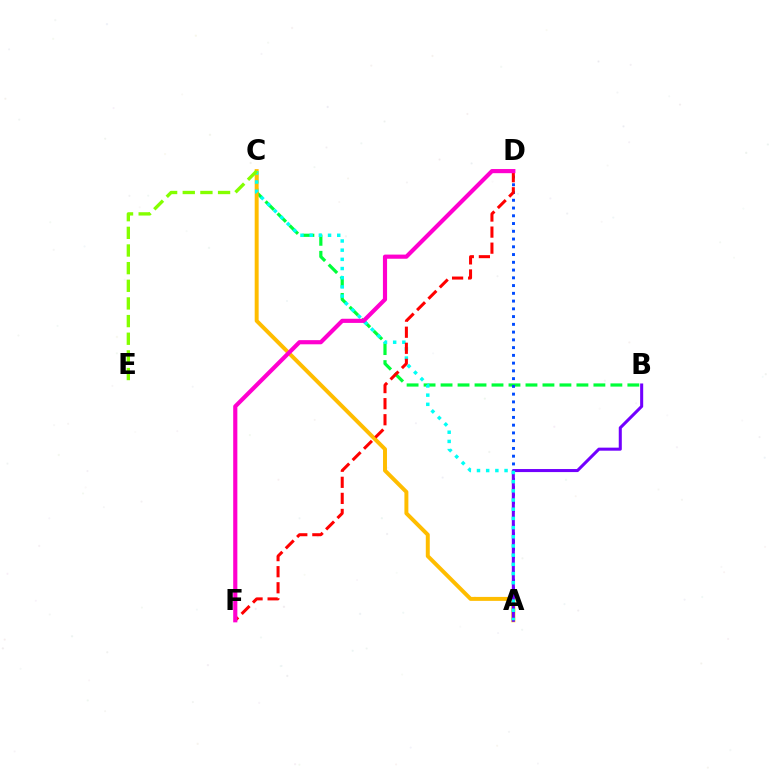{('B', 'C'): [{'color': '#00ff39', 'line_style': 'dashed', 'thickness': 2.31}], ('A', 'C'): [{'color': '#ffbd00', 'line_style': 'solid', 'thickness': 2.85}, {'color': '#00fff6', 'line_style': 'dotted', 'thickness': 2.5}], ('A', 'D'): [{'color': '#004bff', 'line_style': 'dotted', 'thickness': 2.11}], ('A', 'B'): [{'color': '#7200ff', 'line_style': 'solid', 'thickness': 2.19}], ('D', 'F'): [{'color': '#ff0000', 'line_style': 'dashed', 'thickness': 2.18}, {'color': '#ff00cf', 'line_style': 'solid', 'thickness': 2.99}], ('C', 'E'): [{'color': '#84ff00', 'line_style': 'dashed', 'thickness': 2.4}]}